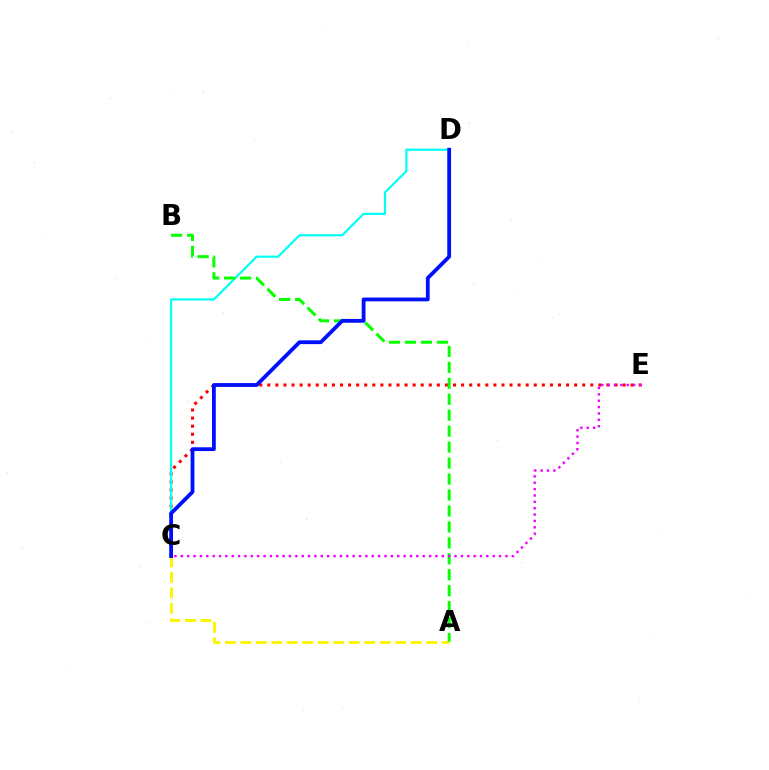{('A', 'C'): [{'color': '#fcf500', 'line_style': 'dashed', 'thickness': 2.1}], ('C', 'E'): [{'color': '#ff0000', 'line_style': 'dotted', 'thickness': 2.19}, {'color': '#ee00ff', 'line_style': 'dotted', 'thickness': 1.73}], ('C', 'D'): [{'color': '#00fff6', 'line_style': 'solid', 'thickness': 1.57}, {'color': '#0010ff', 'line_style': 'solid', 'thickness': 2.74}], ('A', 'B'): [{'color': '#08ff00', 'line_style': 'dashed', 'thickness': 2.17}]}